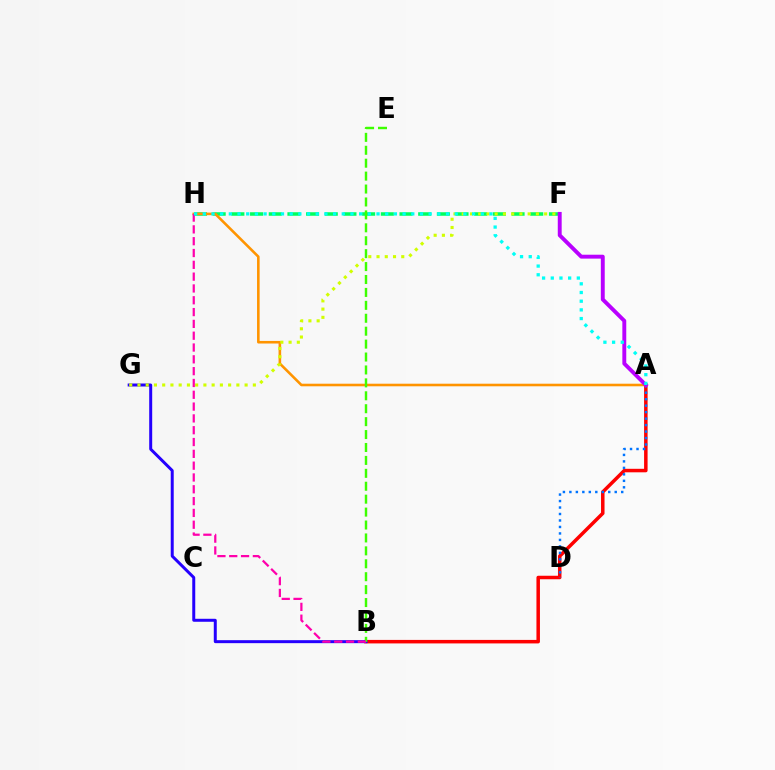{('A', 'B'): [{'color': '#ff0000', 'line_style': 'solid', 'thickness': 2.52}], ('B', 'G'): [{'color': '#2500ff', 'line_style': 'solid', 'thickness': 2.15}], ('F', 'H'): [{'color': '#00ff5c', 'line_style': 'dashed', 'thickness': 2.54}], ('A', 'H'): [{'color': '#ff9400', 'line_style': 'solid', 'thickness': 1.86}, {'color': '#00fff6', 'line_style': 'dotted', 'thickness': 2.36}], ('A', 'D'): [{'color': '#0074ff', 'line_style': 'dotted', 'thickness': 1.76}], ('A', 'F'): [{'color': '#b900ff', 'line_style': 'solid', 'thickness': 2.81}], ('B', 'E'): [{'color': '#3dff00', 'line_style': 'dashed', 'thickness': 1.76}], ('B', 'H'): [{'color': '#ff00ac', 'line_style': 'dashed', 'thickness': 1.6}], ('F', 'G'): [{'color': '#d1ff00', 'line_style': 'dotted', 'thickness': 2.24}]}